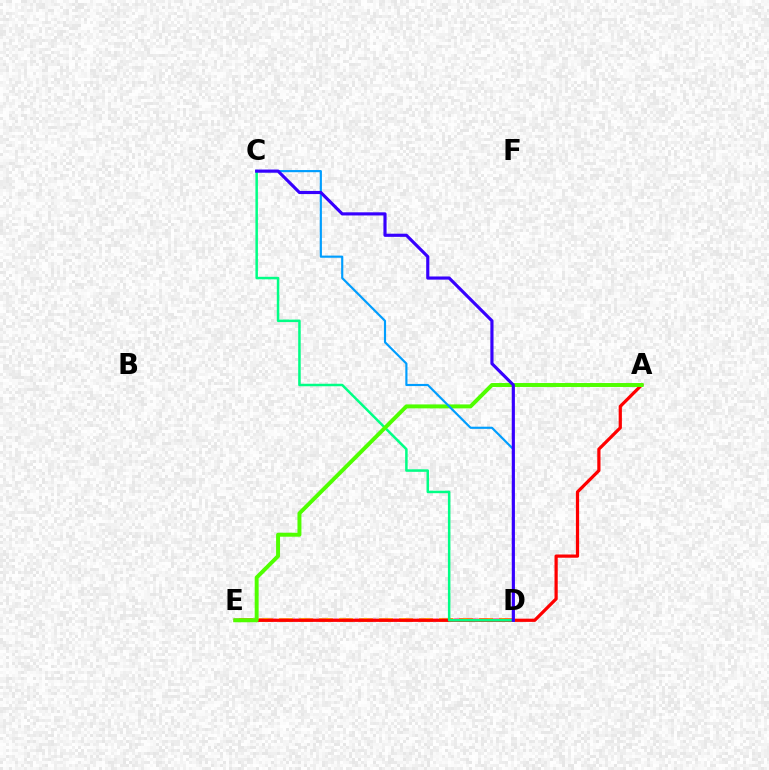{('D', 'E'): [{'color': '#ffd500', 'line_style': 'dashed', 'thickness': 2.72}, {'color': '#ff00ed', 'line_style': 'dashed', 'thickness': 1.69}], ('A', 'E'): [{'color': '#ff0000', 'line_style': 'solid', 'thickness': 2.32}, {'color': '#4fff00', 'line_style': 'solid', 'thickness': 2.84}], ('C', 'D'): [{'color': '#00ff86', 'line_style': 'solid', 'thickness': 1.8}, {'color': '#009eff', 'line_style': 'solid', 'thickness': 1.55}, {'color': '#3700ff', 'line_style': 'solid', 'thickness': 2.27}]}